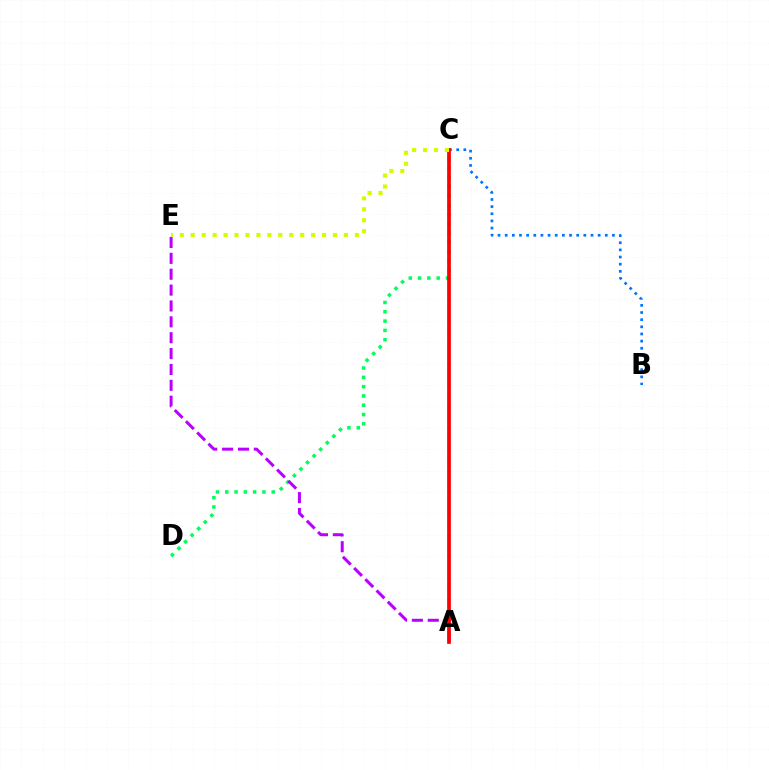{('B', 'C'): [{'color': '#0074ff', 'line_style': 'dotted', 'thickness': 1.94}], ('C', 'D'): [{'color': '#00ff5c', 'line_style': 'dotted', 'thickness': 2.53}], ('A', 'E'): [{'color': '#b900ff', 'line_style': 'dashed', 'thickness': 2.16}], ('A', 'C'): [{'color': '#ff0000', 'line_style': 'solid', 'thickness': 2.68}], ('C', 'E'): [{'color': '#d1ff00', 'line_style': 'dotted', 'thickness': 2.97}]}